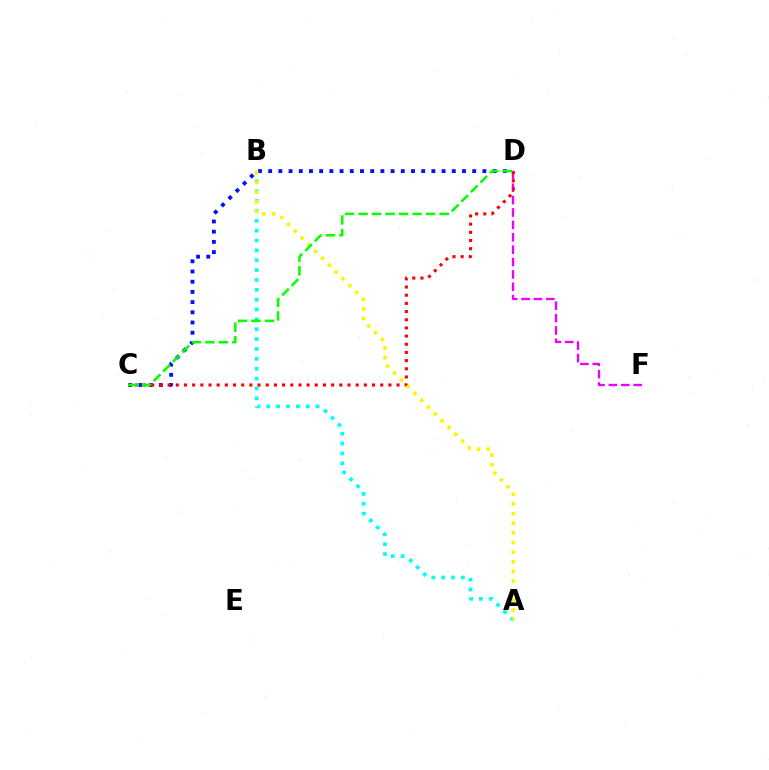{('A', 'B'): [{'color': '#00fff6', 'line_style': 'dotted', 'thickness': 2.68}, {'color': '#fcf500', 'line_style': 'dotted', 'thickness': 2.62}], ('C', 'D'): [{'color': '#0010ff', 'line_style': 'dotted', 'thickness': 2.77}, {'color': '#ff0000', 'line_style': 'dotted', 'thickness': 2.22}, {'color': '#08ff00', 'line_style': 'dashed', 'thickness': 1.83}], ('D', 'F'): [{'color': '#ee00ff', 'line_style': 'dashed', 'thickness': 1.68}]}